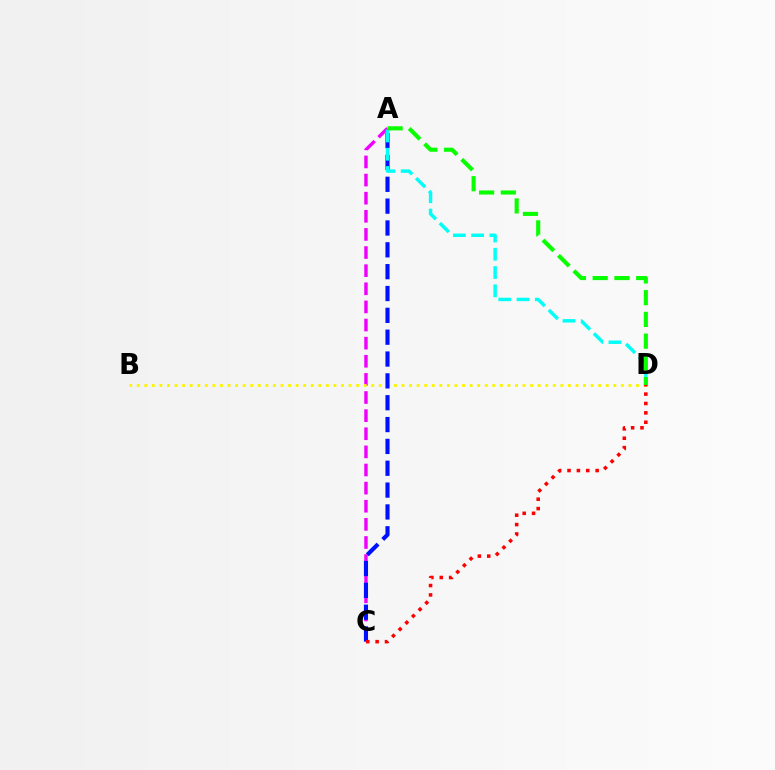{('A', 'C'): [{'color': '#ee00ff', 'line_style': 'dashed', 'thickness': 2.46}, {'color': '#0010ff', 'line_style': 'dashed', 'thickness': 2.97}], ('B', 'D'): [{'color': '#fcf500', 'line_style': 'dotted', 'thickness': 2.06}], ('A', 'D'): [{'color': '#00fff6', 'line_style': 'dashed', 'thickness': 2.48}, {'color': '#08ff00', 'line_style': 'dashed', 'thickness': 2.96}], ('C', 'D'): [{'color': '#ff0000', 'line_style': 'dotted', 'thickness': 2.55}]}